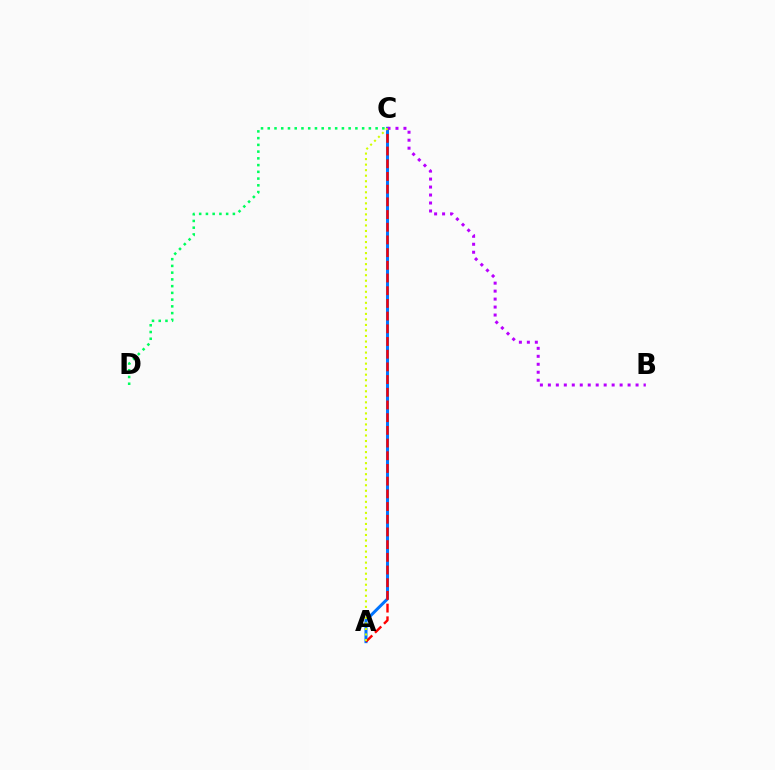{('A', 'C'): [{'color': '#0074ff', 'line_style': 'solid', 'thickness': 2.16}, {'color': '#ff0000', 'line_style': 'dashed', 'thickness': 1.72}, {'color': '#d1ff00', 'line_style': 'dotted', 'thickness': 1.5}], ('B', 'C'): [{'color': '#b900ff', 'line_style': 'dotted', 'thickness': 2.17}], ('C', 'D'): [{'color': '#00ff5c', 'line_style': 'dotted', 'thickness': 1.83}]}